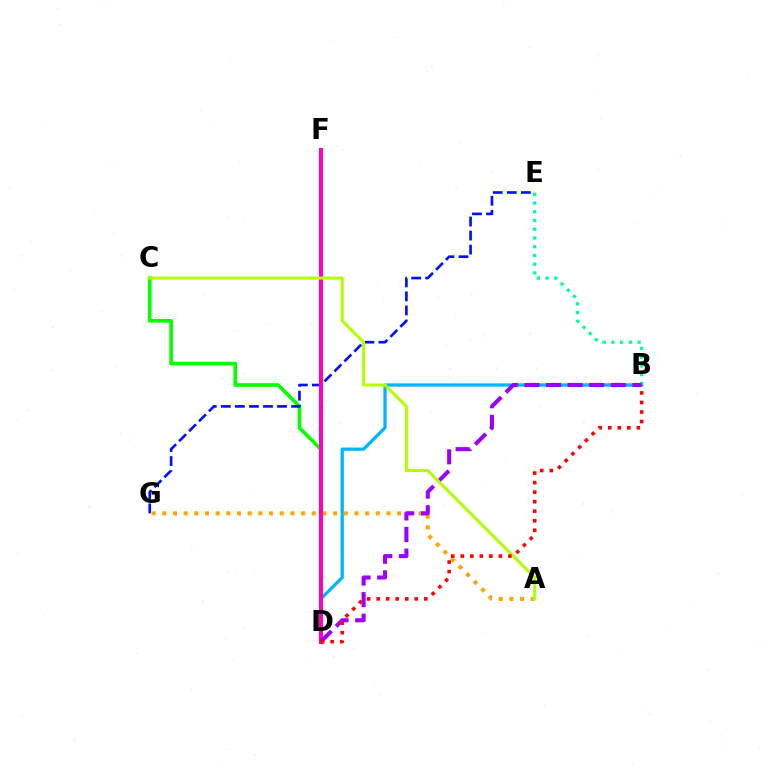{('C', 'D'): [{'color': '#08ff00', 'line_style': 'solid', 'thickness': 2.65}], ('B', 'D'): [{'color': '#00b5ff', 'line_style': 'solid', 'thickness': 2.35}, {'color': '#9b00ff', 'line_style': 'dashed', 'thickness': 2.93}, {'color': '#ff0000', 'line_style': 'dotted', 'thickness': 2.59}], ('B', 'E'): [{'color': '#00ff9d', 'line_style': 'dotted', 'thickness': 2.37}], ('E', 'G'): [{'color': '#0010ff', 'line_style': 'dashed', 'thickness': 1.91}], ('A', 'G'): [{'color': '#ffa500', 'line_style': 'dotted', 'thickness': 2.9}], ('D', 'F'): [{'color': '#ff00bd', 'line_style': 'solid', 'thickness': 2.93}], ('A', 'C'): [{'color': '#b3ff00', 'line_style': 'solid', 'thickness': 2.19}]}